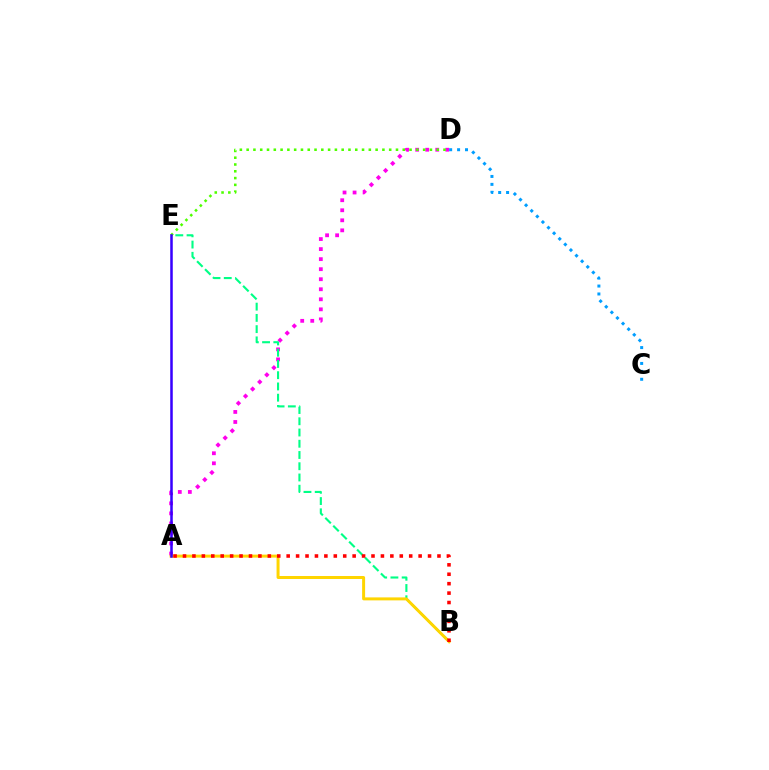{('A', 'D'): [{'color': '#ff00ed', 'line_style': 'dotted', 'thickness': 2.73}], ('B', 'E'): [{'color': '#00ff86', 'line_style': 'dashed', 'thickness': 1.53}], ('A', 'B'): [{'color': '#ffd500', 'line_style': 'solid', 'thickness': 2.15}, {'color': '#ff0000', 'line_style': 'dotted', 'thickness': 2.56}], ('D', 'E'): [{'color': '#4fff00', 'line_style': 'dotted', 'thickness': 1.84}], ('A', 'E'): [{'color': '#3700ff', 'line_style': 'solid', 'thickness': 1.82}], ('C', 'D'): [{'color': '#009eff', 'line_style': 'dotted', 'thickness': 2.15}]}